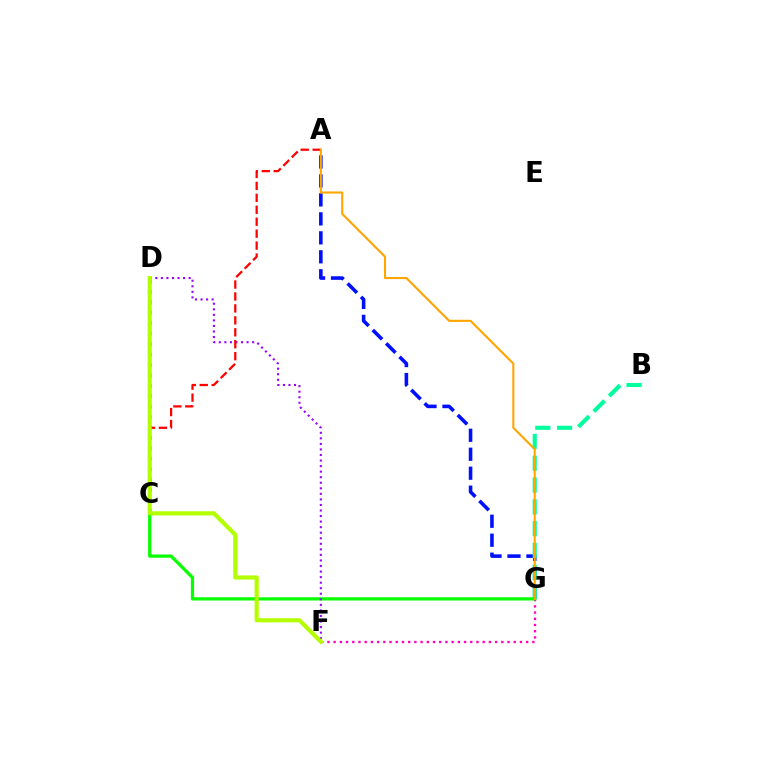{('F', 'G'): [{'color': '#ff00bd', 'line_style': 'dotted', 'thickness': 1.69}], ('A', 'G'): [{'color': '#0010ff', 'line_style': 'dashed', 'thickness': 2.58}, {'color': '#ffa500', 'line_style': 'solid', 'thickness': 1.51}], ('B', 'G'): [{'color': '#00ff9d', 'line_style': 'dashed', 'thickness': 2.96}], ('C', 'G'): [{'color': '#08ff00', 'line_style': 'solid', 'thickness': 2.33}], ('D', 'F'): [{'color': '#9b00ff', 'line_style': 'dotted', 'thickness': 1.51}, {'color': '#b3ff00', 'line_style': 'solid', 'thickness': 2.99}], ('C', 'D'): [{'color': '#00b5ff', 'line_style': 'dotted', 'thickness': 2.83}], ('A', 'C'): [{'color': '#ff0000', 'line_style': 'dashed', 'thickness': 1.62}]}